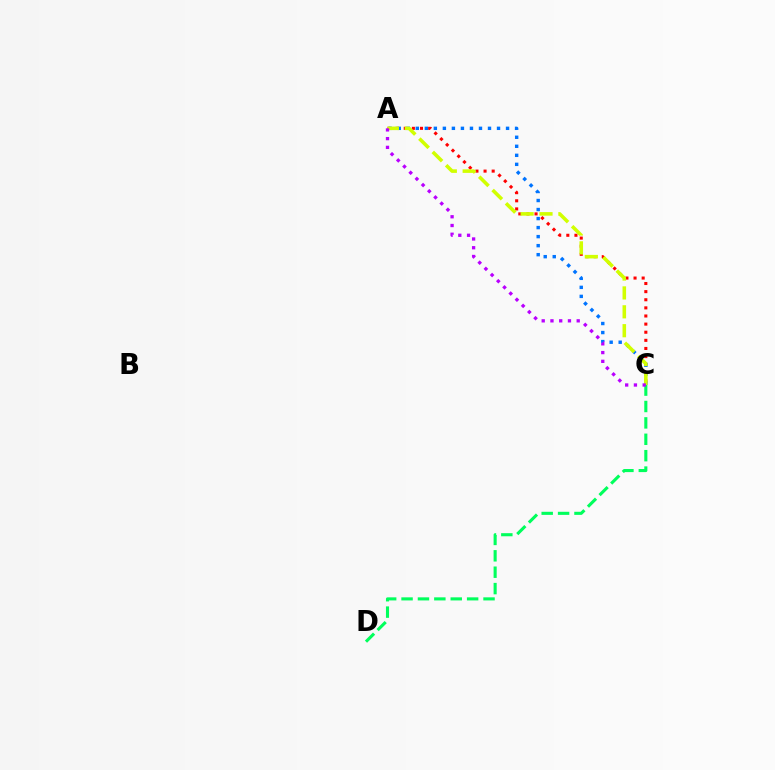{('C', 'D'): [{'color': '#00ff5c', 'line_style': 'dashed', 'thickness': 2.23}], ('A', 'C'): [{'color': '#ff0000', 'line_style': 'dotted', 'thickness': 2.21}, {'color': '#0074ff', 'line_style': 'dotted', 'thickness': 2.45}, {'color': '#d1ff00', 'line_style': 'dashed', 'thickness': 2.57}, {'color': '#b900ff', 'line_style': 'dotted', 'thickness': 2.38}]}